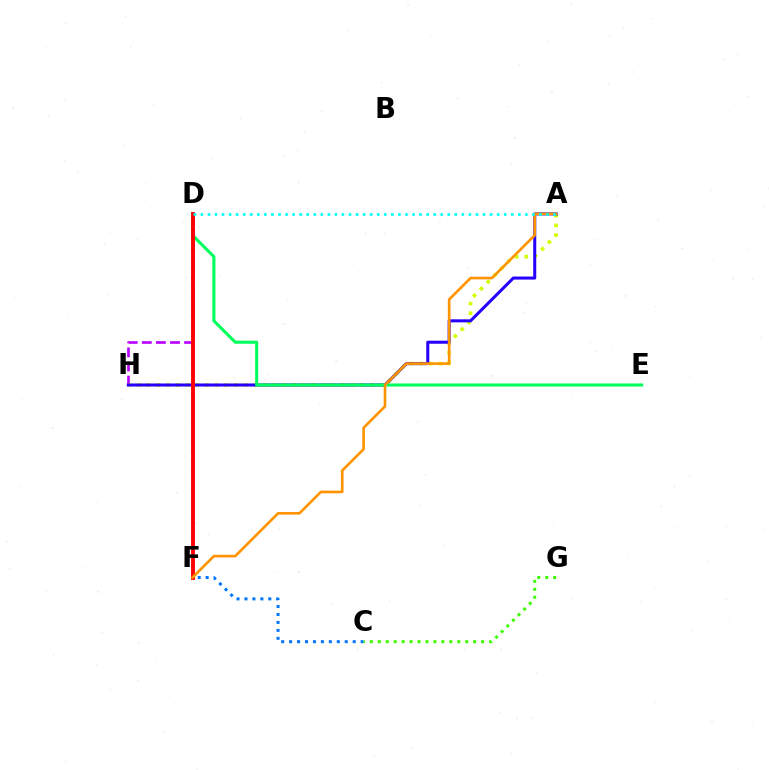{('D', 'H'): [{'color': '#b900ff', 'line_style': 'dashed', 'thickness': 1.91}], ('D', 'F'): [{'color': '#ff00ac', 'line_style': 'dotted', 'thickness': 2.61}, {'color': '#ff0000', 'line_style': 'solid', 'thickness': 2.78}], ('A', 'H'): [{'color': '#d1ff00', 'line_style': 'dotted', 'thickness': 2.64}, {'color': '#2500ff', 'line_style': 'solid', 'thickness': 2.19}], ('C', 'F'): [{'color': '#0074ff', 'line_style': 'dotted', 'thickness': 2.16}], ('D', 'E'): [{'color': '#00ff5c', 'line_style': 'solid', 'thickness': 2.21}], ('A', 'F'): [{'color': '#ff9400', 'line_style': 'solid', 'thickness': 1.91}], ('A', 'D'): [{'color': '#00fff6', 'line_style': 'dotted', 'thickness': 1.92}], ('C', 'G'): [{'color': '#3dff00', 'line_style': 'dotted', 'thickness': 2.16}]}